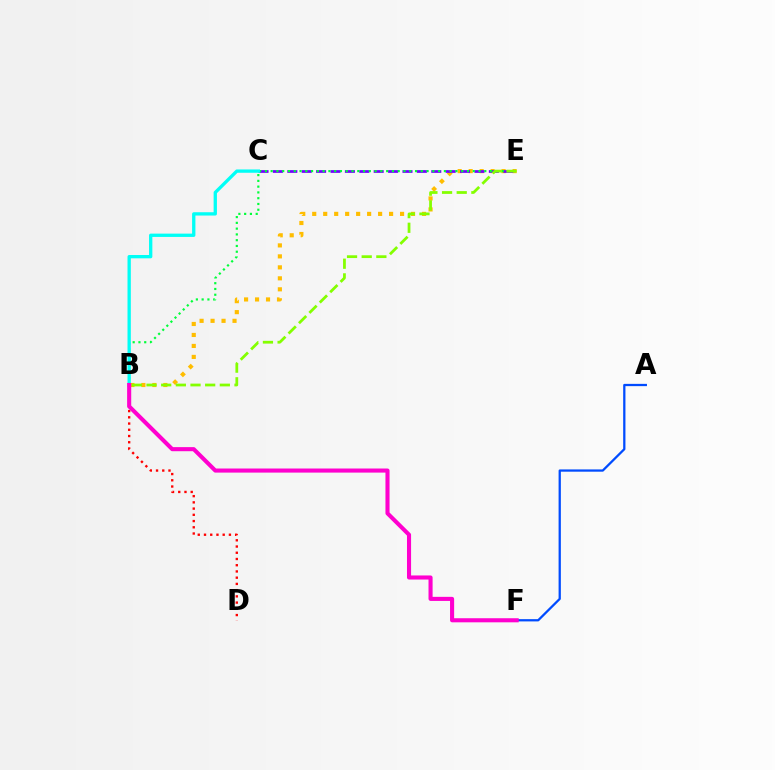{('B', 'E'): [{'color': '#ffbd00', 'line_style': 'dotted', 'thickness': 2.98}, {'color': '#00ff39', 'line_style': 'dotted', 'thickness': 1.57}, {'color': '#84ff00', 'line_style': 'dashed', 'thickness': 1.99}], ('A', 'F'): [{'color': '#004bff', 'line_style': 'solid', 'thickness': 1.63}], ('C', 'E'): [{'color': '#7200ff', 'line_style': 'dashed', 'thickness': 1.96}], ('B', 'D'): [{'color': '#ff0000', 'line_style': 'dotted', 'thickness': 1.69}], ('B', 'C'): [{'color': '#00fff6', 'line_style': 'solid', 'thickness': 2.39}], ('B', 'F'): [{'color': '#ff00cf', 'line_style': 'solid', 'thickness': 2.94}]}